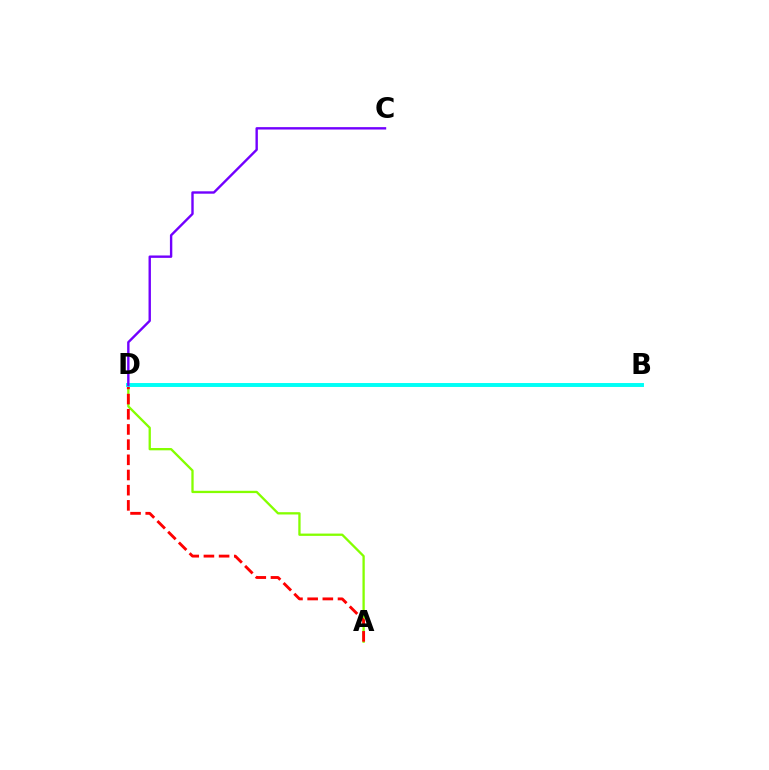{('A', 'D'): [{'color': '#84ff00', 'line_style': 'solid', 'thickness': 1.66}, {'color': '#ff0000', 'line_style': 'dashed', 'thickness': 2.06}], ('B', 'D'): [{'color': '#00fff6', 'line_style': 'solid', 'thickness': 2.83}], ('C', 'D'): [{'color': '#7200ff', 'line_style': 'solid', 'thickness': 1.72}]}